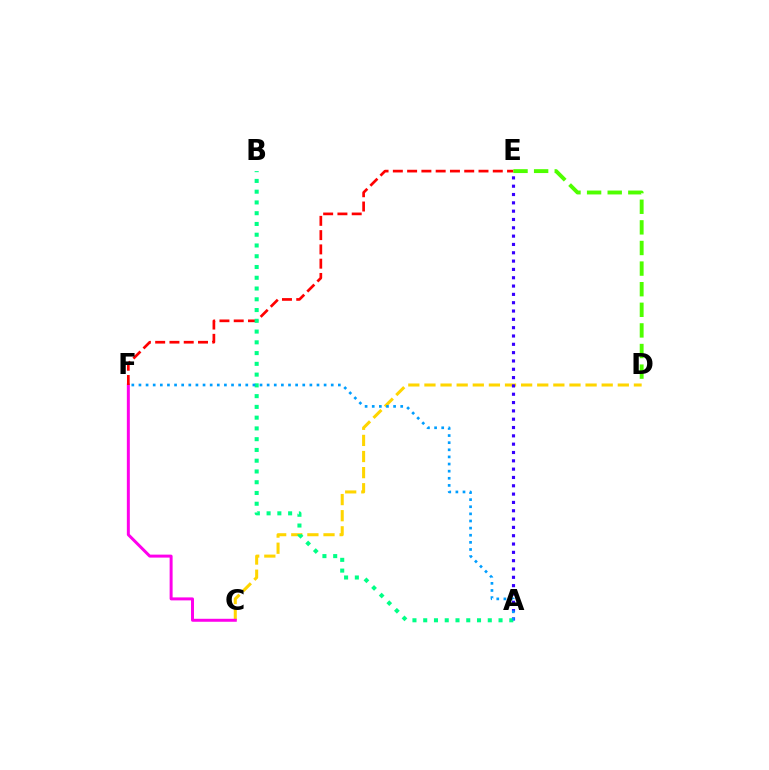{('C', 'D'): [{'color': '#ffd500', 'line_style': 'dashed', 'thickness': 2.19}], ('C', 'F'): [{'color': '#ff00ed', 'line_style': 'solid', 'thickness': 2.14}], ('A', 'E'): [{'color': '#3700ff', 'line_style': 'dotted', 'thickness': 2.26}], ('E', 'F'): [{'color': '#ff0000', 'line_style': 'dashed', 'thickness': 1.94}], ('A', 'B'): [{'color': '#00ff86', 'line_style': 'dotted', 'thickness': 2.92}], ('A', 'F'): [{'color': '#009eff', 'line_style': 'dotted', 'thickness': 1.93}], ('D', 'E'): [{'color': '#4fff00', 'line_style': 'dashed', 'thickness': 2.8}]}